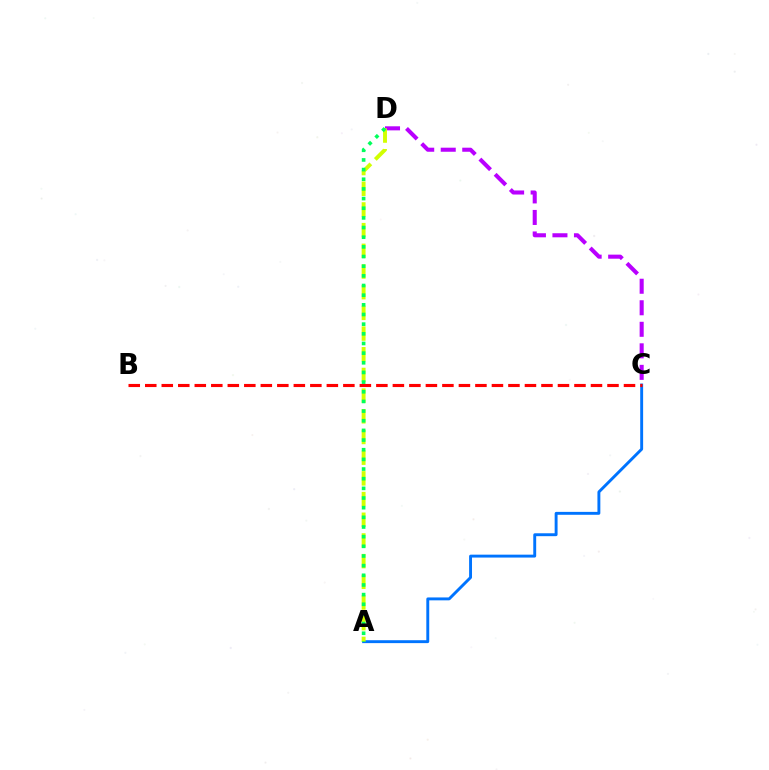{('A', 'C'): [{'color': '#0074ff', 'line_style': 'solid', 'thickness': 2.09}], ('C', 'D'): [{'color': '#b900ff', 'line_style': 'dashed', 'thickness': 2.92}], ('A', 'D'): [{'color': '#d1ff00', 'line_style': 'dashed', 'thickness': 2.81}, {'color': '#00ff5c', 'line_style': 'dotted', 'thickness': 2.62}], ('B', 'C'): [{'color': '#ff0000', 'line_style': 'dashed', 'thickness': 2.24}]}